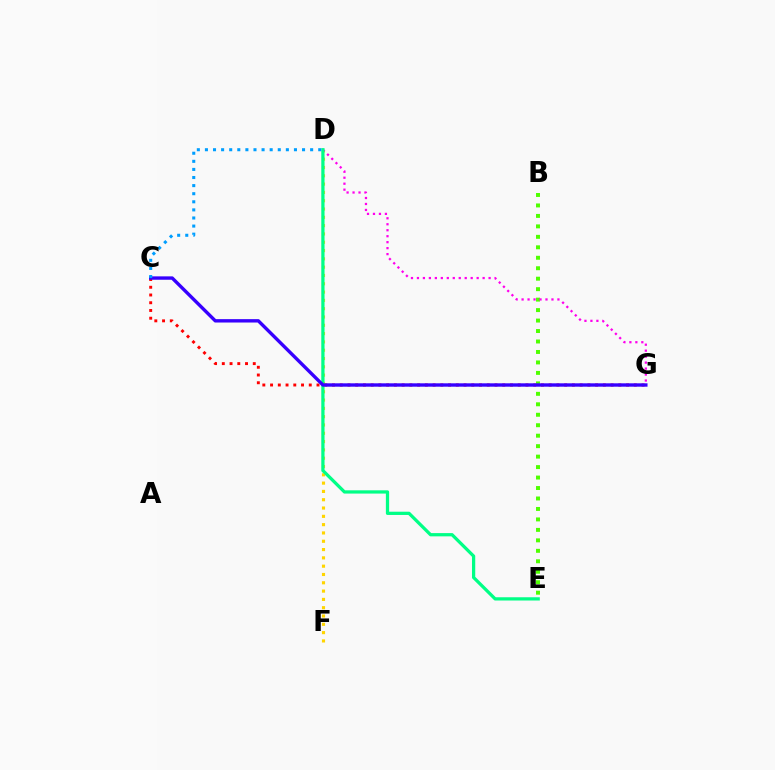{('D', 'F'): [{'color': '#ffd500', 'line_style': 'dotted', 'thickness': 2.26}], ('C', 'G'): [{'color': '#ff0000', 'line_style': 'dotted', 'thickness': 2.1}, {'color': '#3700ff', 'line_style': 'solid', 'thickness': 2.43}], ('B', 'E'): [{'color': '#4fff00', 'line_style': 'dotted', 'thickness': 2.84}], ('D', 'G'): [{'color': '#ff00ed', 'line_style': 'dotted', 'thickness': 1.62}], ('D', 'E'): [{'color': '#00ff86', 'line_style': 'solid', 'thickness': 2.34}], ('C', 'D'): [{'color': '#009eff', 'line_style': 'dotted', 'thickness': 2.2}]}